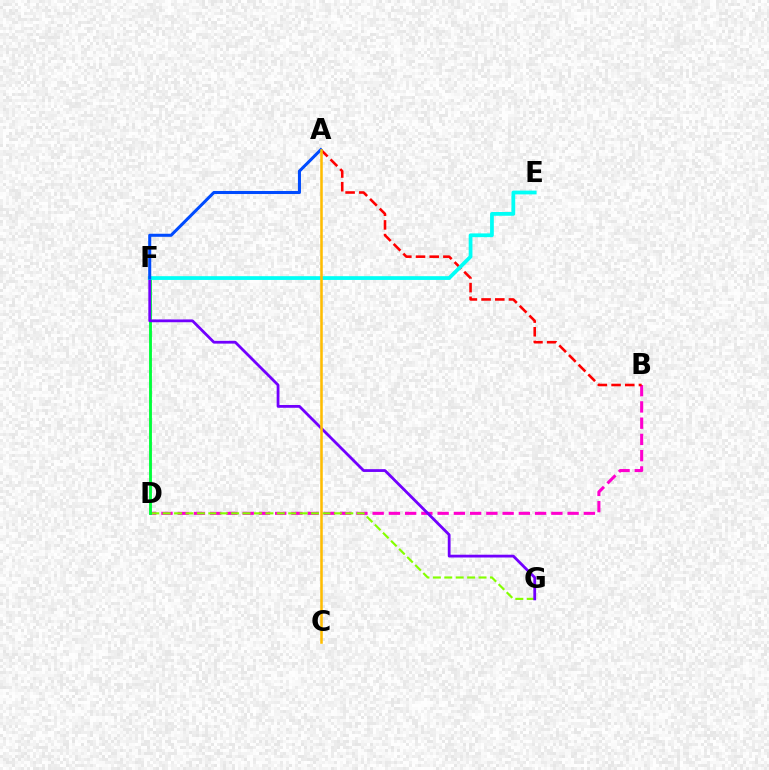{('B', 'D'): [{'color': '#ff00cf', 'line_style': 'dashed', 'thickness': 2.21}], ('A', 'B'): [{'color': '#ff0000', 'line_style': 'dashed', 'thickness': 1.86}], ('D', 'G'): [{'color': '#84ff00', 'line_style': 'dashed', 'thickness': 1.55}], ('D', 'F'): [{'color': '#00ff39', 'line_style': 'solid', 'thickness': 2.06}], ('F', 'G'): [{'color': '#7200ff', 'line_style': 'solid', 'thickness': 2.01}], ('E', 'F'): [{'color': '#00fff6', 'line_style': 'solid', 'thickness': 2.7}], ('A', 'F'): [{'color': '#004bff', 'line_style': 'solid', 'thickness': 2.19}], ('A', 'C'): [{'color': '#ffbd00', 'line_style': 'solid', 'thickness': 1.83}]}